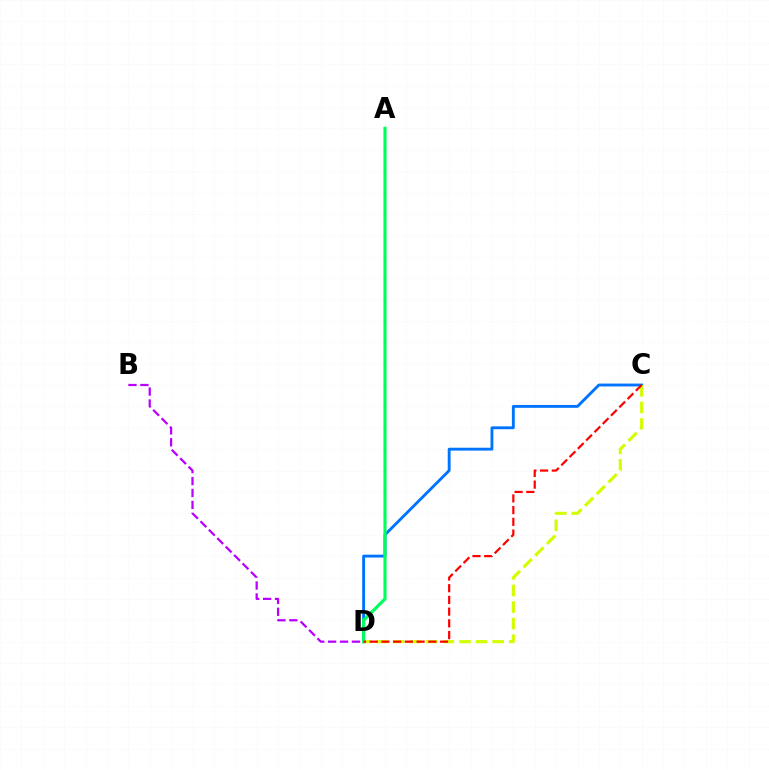{('C', 'D'): [{'color': '#0074ff', 'line_style': 'solid', 'thickness': 2.06}, {'color': '#d1ff00', 'line_style': 'dashed', 'thickness': 2.25}, {'color': '#ff0000', 'line_style': 'dashed', 'thickness': 1.59}], ('B', 'D'): [{'color': '#b900ff', 'line_style': 'dashed', 'thickness': 1.62}], ('A', 'D'): [{'color': '#00ff5c', 'line_style': 'solid', 'thickness': 2.27}]}